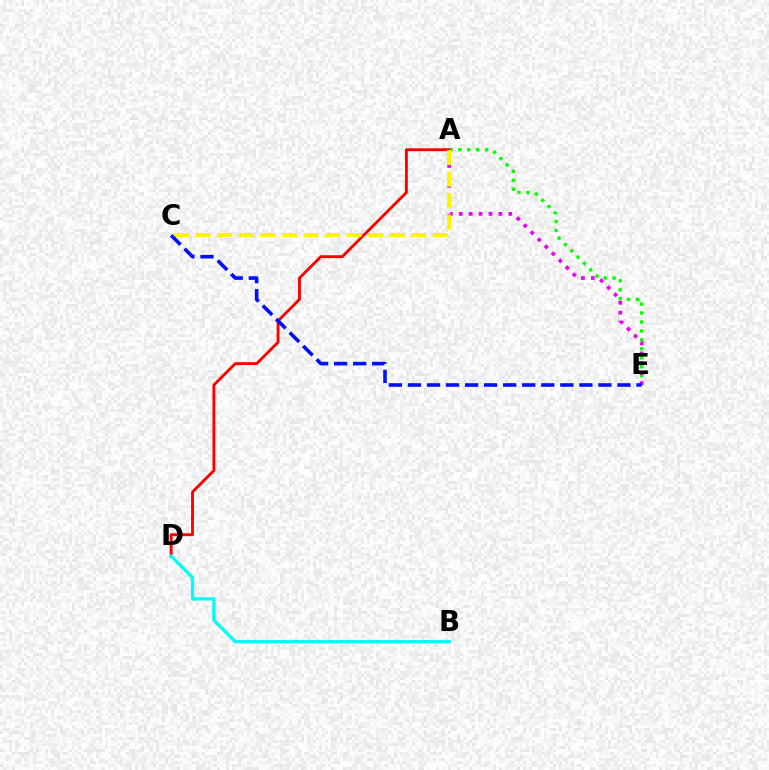{('A', 'E'): [{'color': '#08ff00', 'line_style': 'dotted', 'thickness': 2.43}, {'color': '#ee00ff', 'line_style': 'dotted', 'thickness': 2.69}], ('A', 'D'): [{'color': '#ff0000', 'line_style': 'solid', 'thickness': 2.06}], ('B', 'D'): [{'color': '#00fff6', 'line_style': 'solid', 'thickness': 2.37}], ('A', 'C'): [{'color': '#fcf500', 'line_style': 'dashed', 'thickness': 2.93}], ('C', 'E'): [{'color': '#0010ff', 'line_style': 'dashed', 'thickness': 2.59}]}